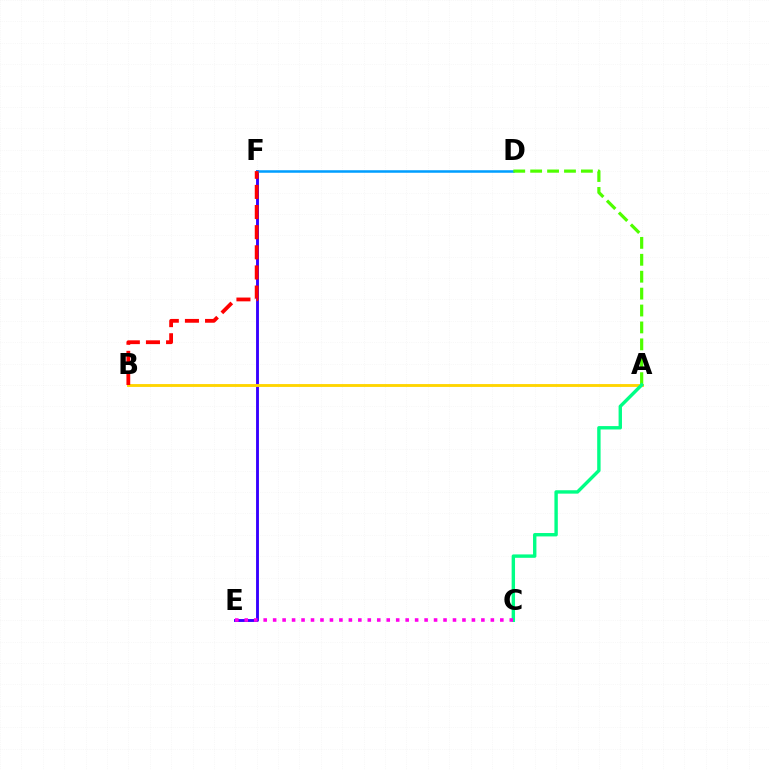{('E', 'F'): [{'color': '#3700ff', 'line_style': 'solid', 'thickness': 2.07}], ('D', 'F'): [{'color': '#009eff', 'line_style': 'solid', 'thickness': 1.81}], ('A', 'D'): [{'color': '#4fff00', 'line_style': 'dashed', 'thickness': 2.3}], ('A', 'B'): [{'color': '#ffd500', 'line_style': 'solid', 'thickness': 2.06}], ('A', 'C'): [{'color': '#00ff86', 'line_style': 'solid', 'thickness': 2.44}], ('B', 'F'): [{'color': '#ff0000', 'line_style': 'dashed', 'thickness': 2.73}], ('C', 'E'): [{'color': '#ff00ed', 'line_style': 'dotted', 'thickness': 2.57}]}